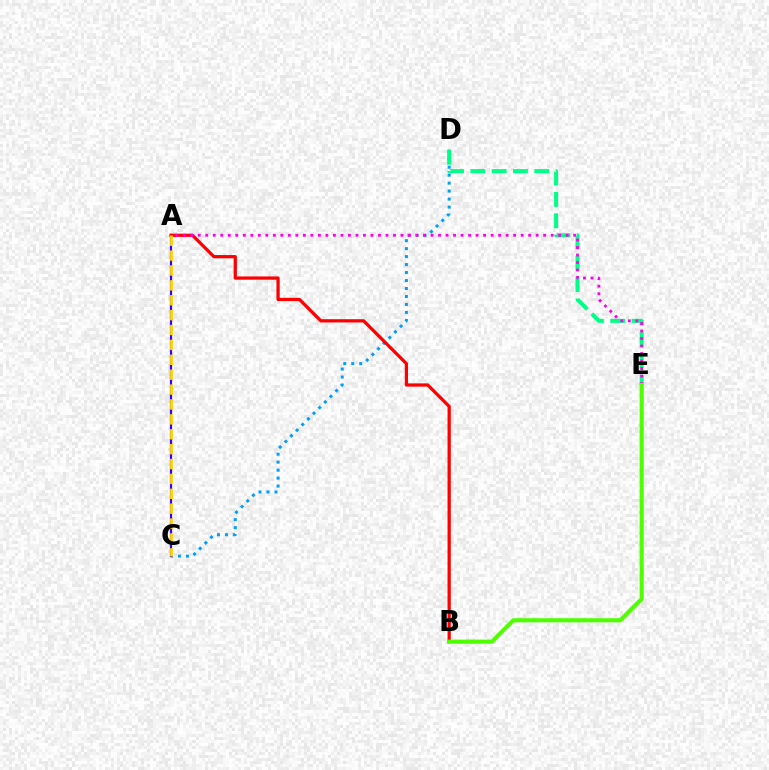{('C', 'D'): [{'color': '#009eff', 'line_style': 'dotted', 'thickness': 2.17}], ('D', 'E'): [{'color': '#00ff86', 'line_style': 'dashed', 'thickness': 2.9}], ('A', 'C'): [{'color': '#3700ff', 'line_style': 'solid', 'thickness': 1.6}, {'color': '#ffd500', 'line_style': 'dashed', 'thickness': 2.02}], ('A', 'B'): [{'color': '#ff0000', 'line_style': 'solid', 'thickness': 2.33}], ('A', 'E'): [{'color': '#ff00ed', 'line_style': 'dotted', 'thickness': 2.04}], ('B', 'E'): [{'color': '#4fff00', 'line_style': 'solid', 'thickness': 2.95}]}